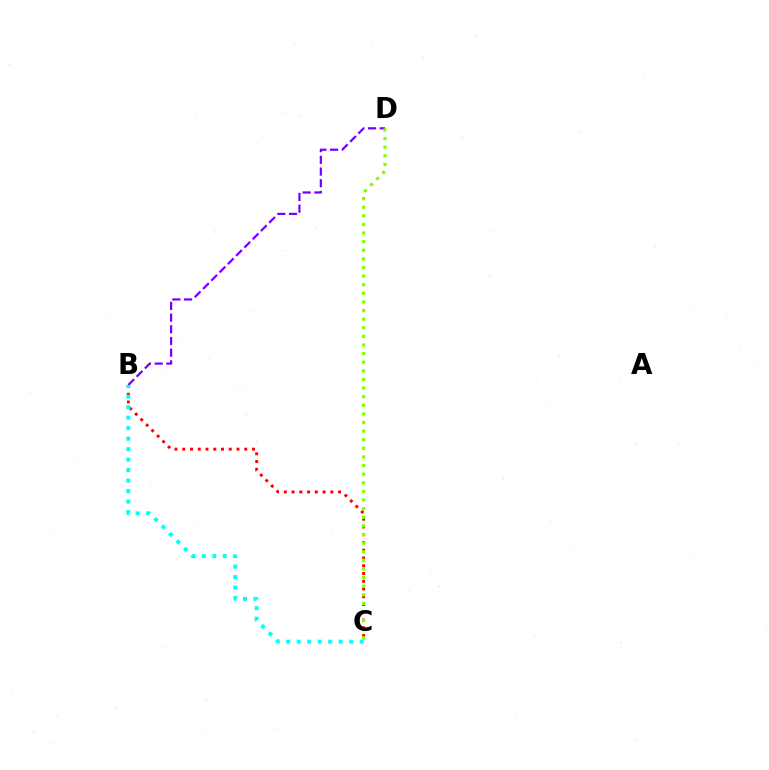{('B', 'D'): [{'color': '#7200ff', 'line_style': 'dashed', 'thickness': 1.59}], ('B', 'C'): [{'color': '#ff0000', 'line_style': 'dotted', 'thickness': 2.11}, {'color': '#00fff6', 'line_style': 'dotted', 'thickness': 2.85}], ('C', 'D'): [{'color': '#84ff00', 'line_style': 'dotted', 'thickness': 2.34}]}